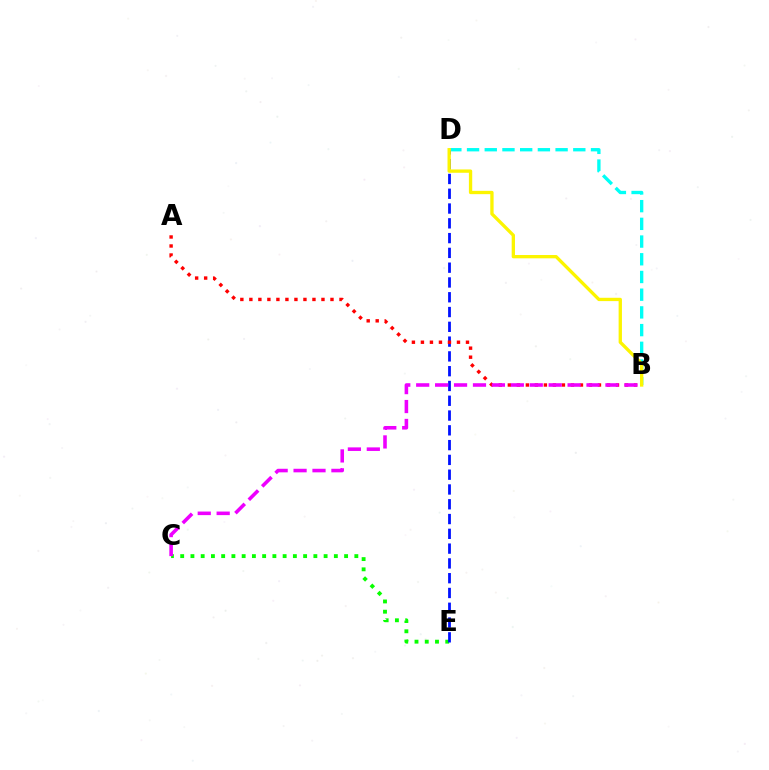{('B', 'D'): [{'color': '#00fff6', 'line_style': 'dashed', 'thickness': 2.41}, {'color': '#fcf500', 'line_style': 'solid', 'thickness': 2.39}], ('C', 'E'): [{'color': '#08ff00', 'line_style': 'dotted', 'thickness': 2.78}], ('D', 'E'): [{'color': '#0010ff', 'line_style': 'dashed', 'thickness': 2.01}], ('A', 'B'): [{'color': '#ff0000', 'line_style': 'dotted', 'thickness': 2.45}], ('B', 'C'): [{'color': '#ee00ff', 'line_style': 'dashed', 'thickness': 2.57}]}